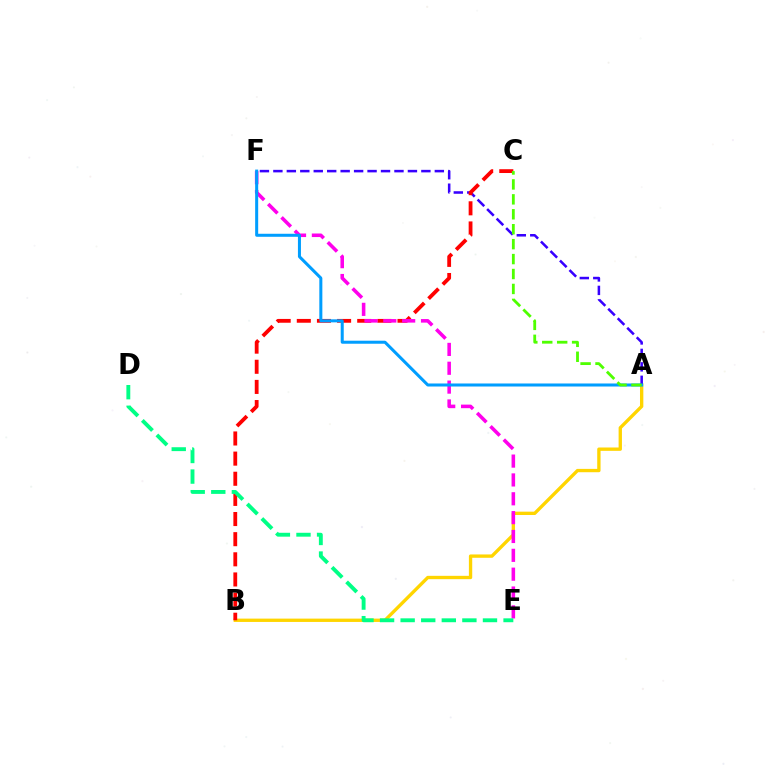{('A', 'B'): [{'color': '#ffd500', 'line_style': 'solid', 'thickness': 2.4}], ('A', 'F'): [{'color': '#3700ff', 'line_style': 'dashed', 'thickness': 1.83}, {'color': '#009eff', 'line_style': 'solid', 'thickness': 2.18}], ('B', 'C'): [{'color': '#ff0000', 'line_style': 'dashed', 'thickness': 2.74}], ('E', 'F'): [{'color': '#ff00ed', 'line_style': 'dashed', 'thickness': 2.56}], ('D', 'E'): [{'color': '#00ff86', 'line_style': 'dashed', 'thickness': 2.8}], ('A', 'C'): [{'color': '#4fff00', 'line_style': 'dashed', 'thickness': 2.03}]}